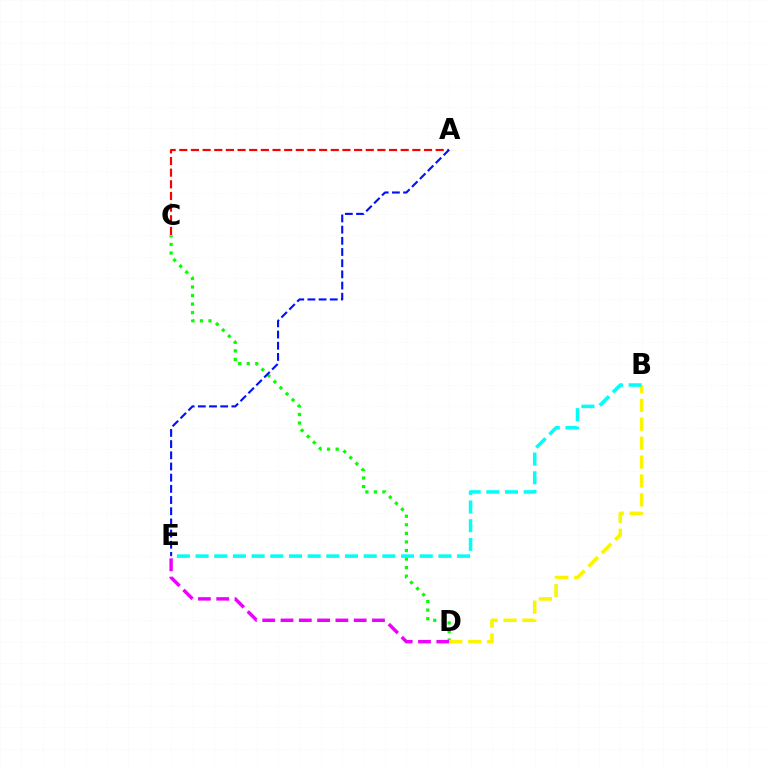{('C', 'D'): [{'color': '#08ff00', 'line_style': 'dotted', 'thickness': 2.33}], ('D', 'E'): [{'color': '#ee00ff', 'line_style': 'dashed', 'thickness': 2.49}], ('A', 'C'): [{'color': '#ff0000', 'line_style': 'dashed', 'thickness': 1.58}], ('B', 'D'): [{'color': '#fcf500', 'line_style': 'dashed', 'thickness': 2.57}], ('A', 'E'): [{'color': '#0010ff', 'line_style': 'dashed', 'thickness': 1.52}], ('B', 'E'): [{'color': '#00fff6', 'line_style': 'dashed', 'thickness': 2.54}]}